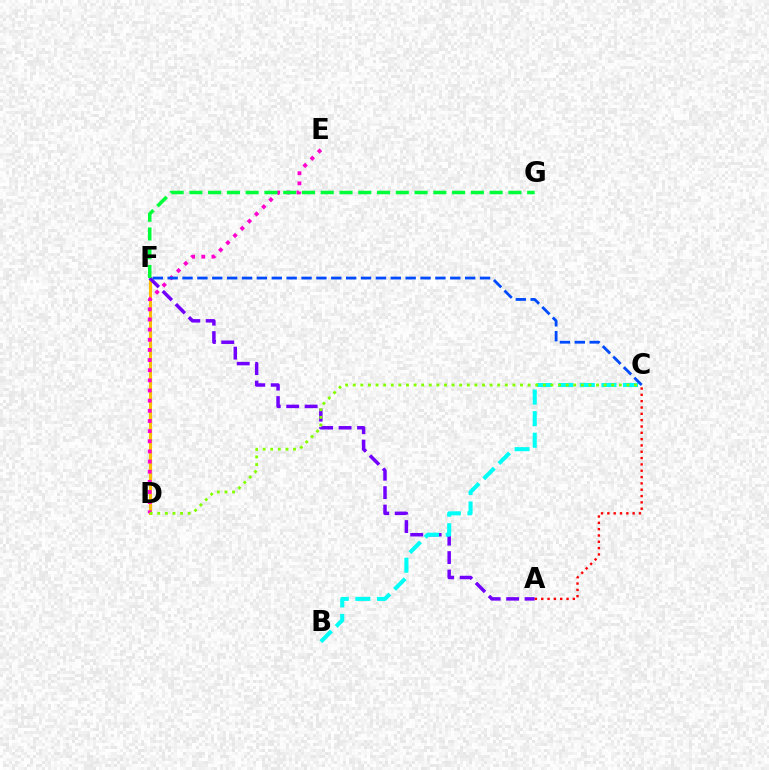{('D', 'F'): [{'color': '#ffbd00', 'line_style': 'solid', 'thickness': 2.2}], ('A', 'F'): [{'color': '#7200ff', 'line_style': 'dashed', 'thickness': 2.51}], ('B', 'C'): [{'color': '#00fff6', 'line_style': 'dashed', 'thickness': 2.93}], ('D', 'E'): [{'color': '#ff00cf', 'line_style': 'dotted', 'thickness': 2.76}], ('C', 'D'): [{'color': '#84ff00', 'line_style': 'dotted', 'thickness': 2.07}], ('C', 'F'): [{'color': '#004bff', 'line_style': 'dashed', 'thickness': 2.02}], ('F', 'G'): [{'color': '#00ff39', 'line_style': 'dashed', 'thickness': 2.55}], ('A', 'C'): [{'color': '#ff0000', 'line_style': 'dotted', 'thickness': 1.72}]}